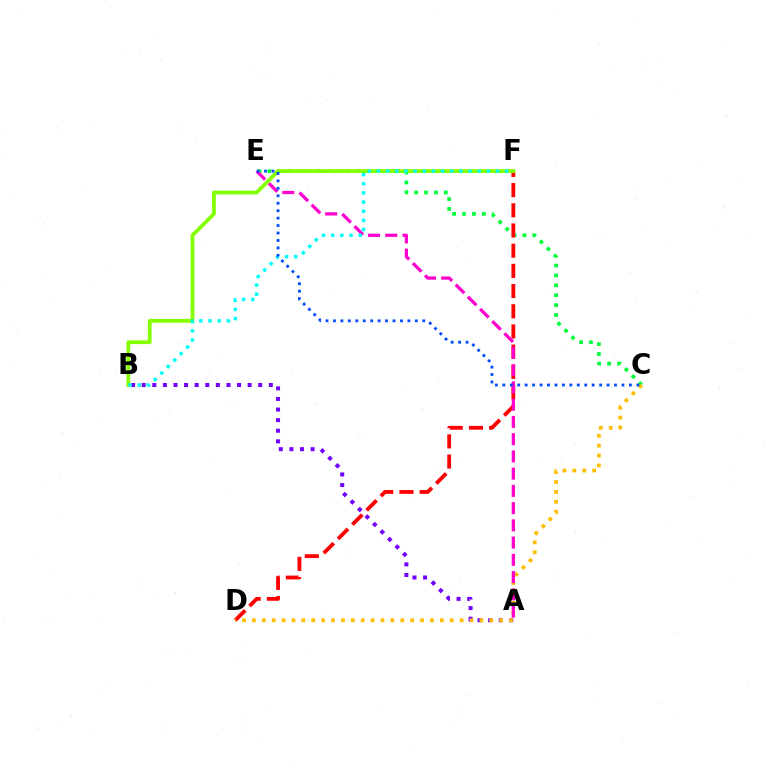{('C', 'E'): [{'color': '#00ff39', 'line_style': 'dotted', 'thickness': 2.69}, {'color': '#004bff', 'line_style': 'dotted', 'thickness': 2.02}], ('A', 'B'): [{'color': '#7200ff', 'line_style': 'dotted', 'thickness': 2.88}], ('D', 'F'): [{'color': '#ff0000', 'line_style': 'dashed', 'thickness': 2.74}], ('B', 'F'): [{'color': '#84ff00', 'line_style': 'solid', 'thickness': 2.71}, {'color': '#00fff6', 'line_style': 'dotted', 'thickness': 2.49}], ('C', 'D'): [{'color': '#ffbd00', 'line_style': 'dotted', 'thickness': 2.69}], ('A', 'E'): [{'color': '#ff00cf', 'line_style': 'dashed', 'thickness': 2.34}]}